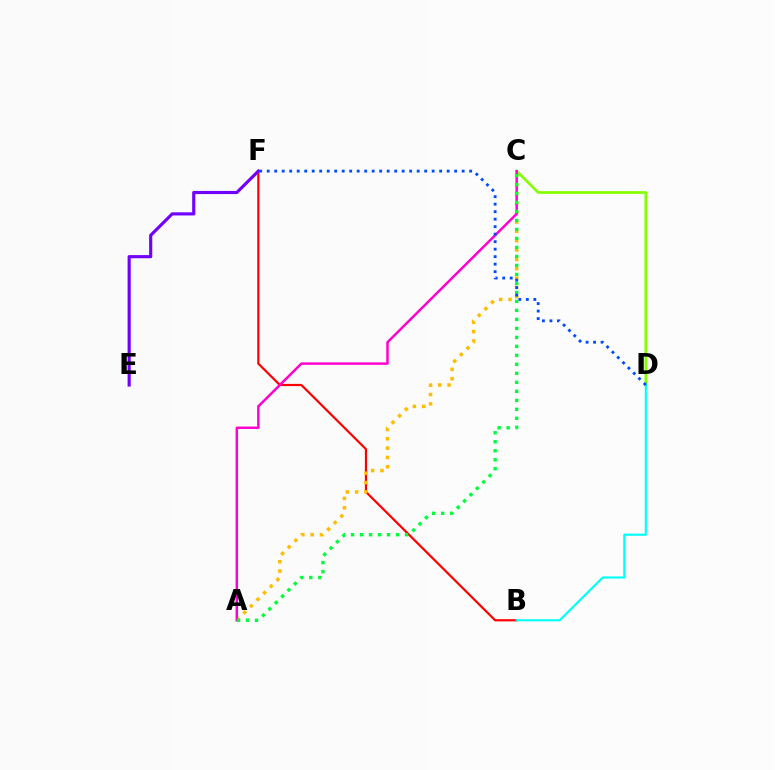{('B', 'F'): [{'color': '#ff0000', 'line_style': 'solid', 'thickness': 1.58}], ('C', 'D'): [{'color': '#84ff00', 'line_style': 'solid', 'thickness': 1.92}], ('E', 'F'): [{'color': '#7200ff', 'line_style': 'solid', 'thickness': 2.26}], ('A', 'C'): [{'color': '#ffbd00', 'line_style': 'dotted', 'thickness': 2.54}, {'color': '#ff00cf', 'line_style': 'solid', 'thickness': 1.78}, {'color': '#00ff39', 'line_style': 'dotted', 'thickness': 2.44}], ('B', 'D'): [{'color': '#00fff6', 'line_style': 'solid', 'thickness': 1.54}], ('D', 'F'): [{'color': '#004bff', 'line_style': 'dotted', 'thickness': 2.04}]}